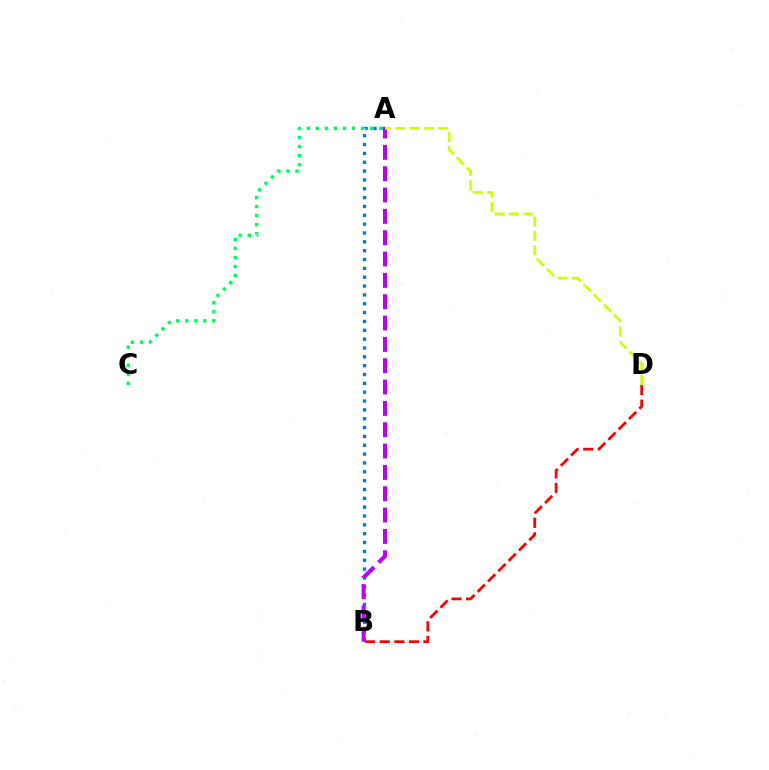{('A', 'B'): [{'color': '#0074ff', 'line_style': 'dotted', 'thickness': 2.4}, {'color': '#b900ff', 'line_style': 'dashed', 'thickness': 2.9}], ('B', 'D'): [{'color': '#ff0000', 'line_style': 'dashed', 'thickness': 1.98}], ('A', 'D'): [{'color': '#d1ff00', 'line_style': 'dashed', 'thickness': 1.95}], ('A', 'C'): [{'color': '#00ff5c', 'line_style': 'dotted', 'thickness': 2.45}]}